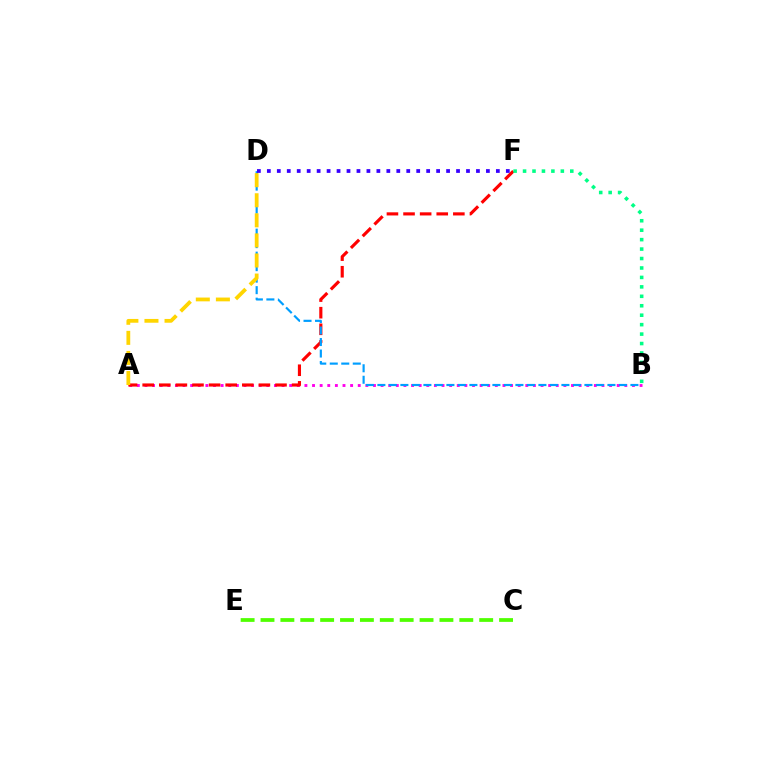{('A', 'B'): [{'color': '#ff00ed', 'line_style': 'dotted', 'thickness': 2.07}], ('A', 'F'): [{'color': '#ff0000', 'line_style': 'dashed', 'thickness': 2.26}], ('C', 'E'): [{'color': '#4fff00', 'line_style': 'dashed', 'thickness': 2.7}], ('B', 'D'): [{'color': '#009eff', 'line_style': 'dashed', 'thickness': 1.56}], ('B', 'F'): [{'color': '#00ff86', 'line_style': 'dotted', 'thickness': 2.57}], ('A', 'D'): [{'color': '#ffd500', 'line_style': 'dashed', 'thickness': 2.73}], ('D', 'F'): [{'color': '#3700ff', 'line_style': 'dotted', 'thickness': 2.71}]}